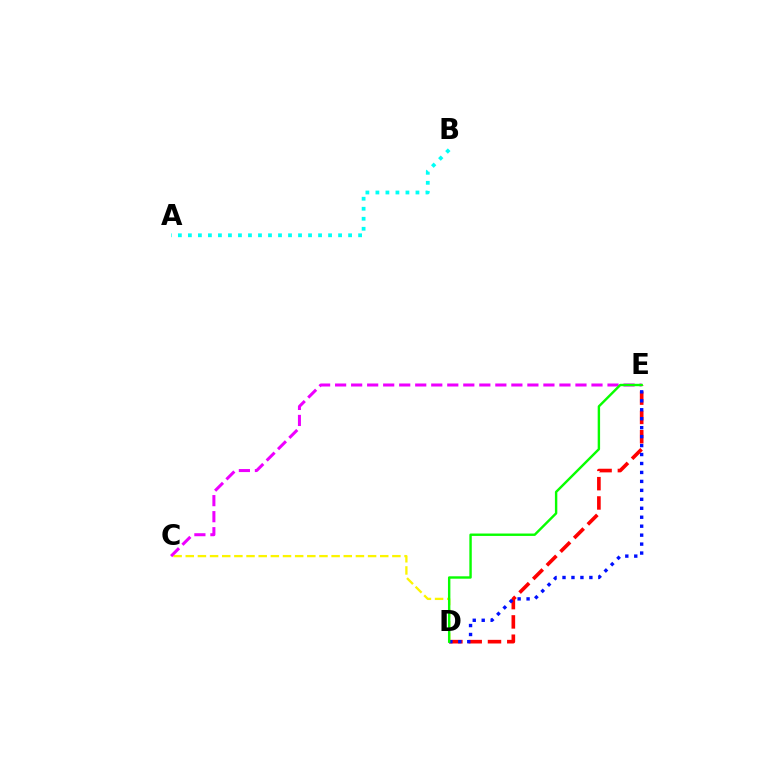{('D', 'E'): [{'color': '#ff0000', 'line_style': 'dashed', 'thickness': 2.62}, {'color': '#0010ff', 'line_style': 'dotted', 'thickness': 2.43}, {'color': '#08ff00', 'line_style': 'solid', 'thickness': 1.73}], ('C', 'D'): [{'color': '#fcf500', 'line_style': 'dashed', 'thickness': 1.65}], ('C', 'E'): [{'color': '#ee00ff', 'line_style': 'dashed', 'thickness': 2.18}], ('A', 'B'): [{'color': '#00fff6', 'line_style': 'dotted', 'thickness': 2.72}]}